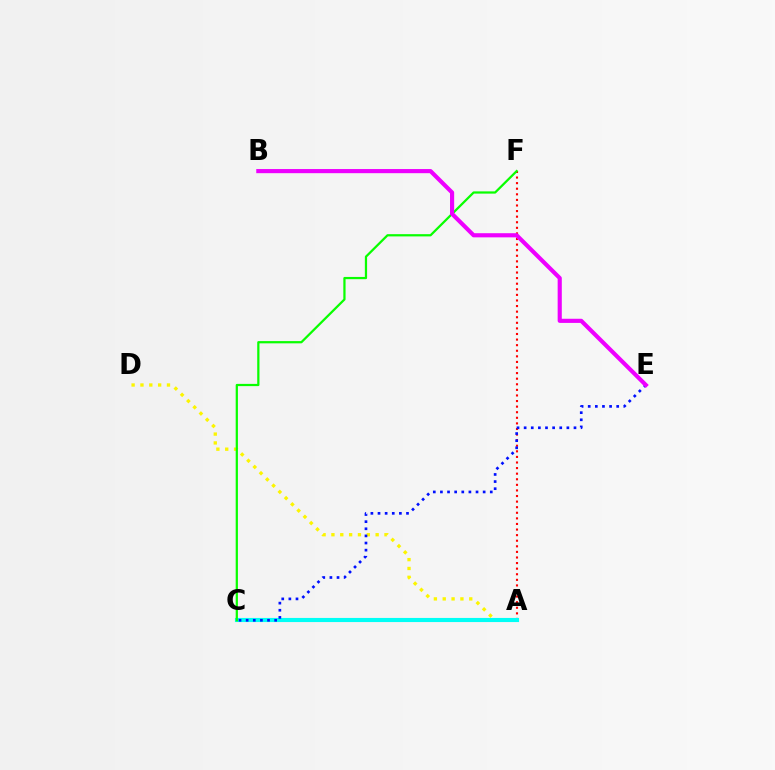{('A', 'F'): [{'color': '#ff0000', 'line_style': 'dotted', 'thickness': 1.52}], ('A', 'D'): [{'color': '#fcf500', 'line_style': 'dotted', 'thickness': 2.4}], ('A', 'C'): [{'color': '#00fff6', 'line_style': 'solid', 'thickness': 2.97}], ('C', 'F'): [{'color': '#08ff00', 'line_style': 'solid', 'thickness': 1.61}], ('C', 'E'): [{'color': '#0010ff', 'line_style': 'dotted', 'thickness': 1.94}], ('B', 'E'): [{'color': '#ee00ff', 'line_style': 'solid', 'thickness': 2.98}]}